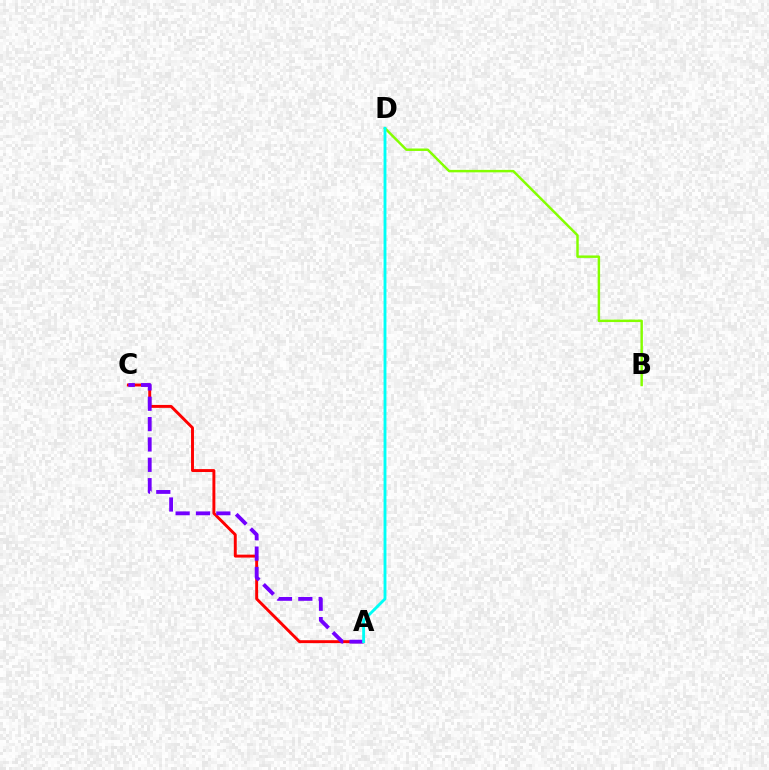{('B', 'D'): [{'color': '#84ff00', 'line_style': 'solid', 'thickness': 1.77}], ('A', 'C'): [{'color': '#ff0000', 'line_style': 'solid', 'thickness': 2.11}, {'color': '#7200ff', 'line_style': 'dashed', 'thickness': 2.77}], ('A', 'D'): [{'color': '#00fff6', 'line_style': 'solid', 'thickness': 2.06}]}